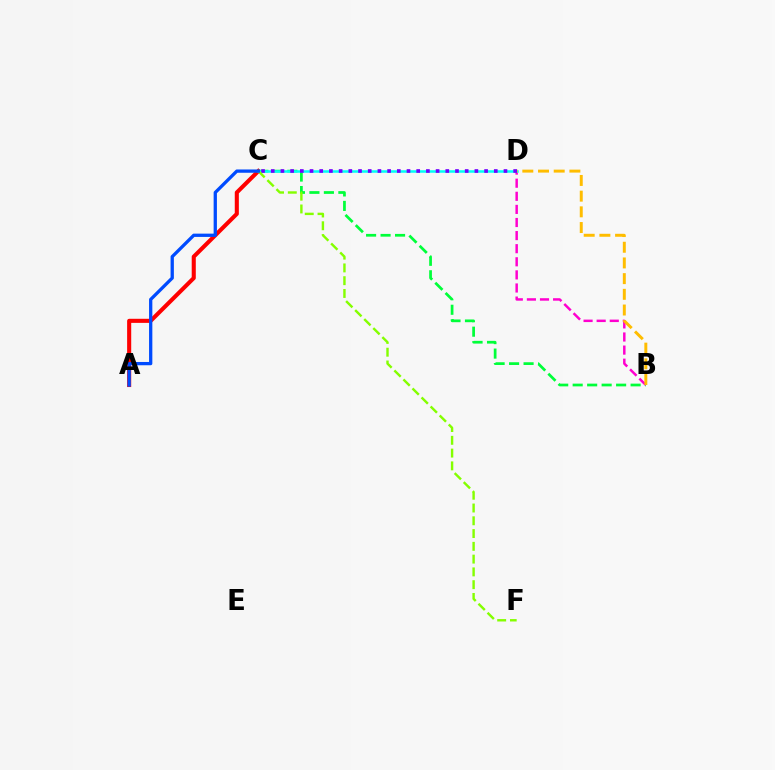{('A', 'C'): [{'color': '#ff0000', 'line_style': 'solid', 'thickness': 2.94}, {'color': '#004bff', 'line_style': 'solid', 'thickness': 2.37}], ('B', 'C'): [{'color': '#00ff39', 'line_style': 'dashed', 'thickness': 1.97}], ('B', 'D'): [{'color': '#ff00cf', 'line_style': 'dashed', 'thickness': 1.78}, {'color': '#ffbd00', 'line_style': 'dashed', 'thickness': 2.13}], ('C', 'D'): [{'color': '#00fff6', 'line_style': 'solid', 'thickness': 1.81}, {'color': '#7200ff', 'line_style': 'dotted', 'thickness': 2.63}], ('C', 'F'): [{'color': '#84ff00', 'line_style': 'dashed', 'thickness': 1.74}]}